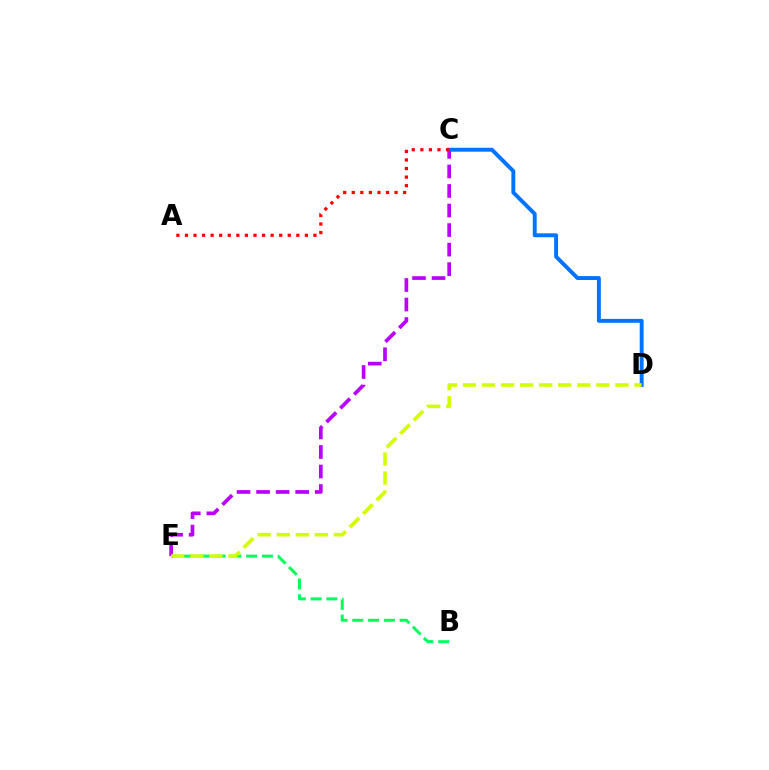{('C', 'E'): [{'color': '#b900ff', 'line_style': 'dashed', 'thickness': 2.65}], ('B', 'E'): [{'color': '#00ff5c', 'line_style': 'dashed', 'thickness': 2.14}], ('C', 'D'): [{'color': '#0074ff', 'line_style': 'solid', 'thickness': 2.82}], ('D', 'E'): [{'color': '#d1ff00', 'line_style': 'dashed', 'thickness': 2.59}], ('A', 'C'): [{'color': '#ff0000', 'line_style': 'dotted', 'thickness': 2.33}]}